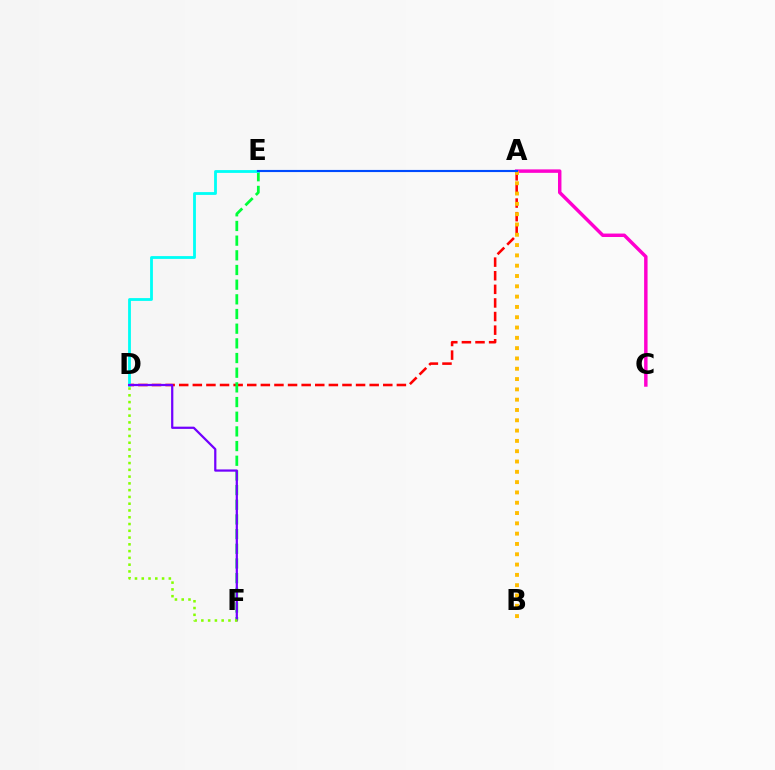{('A', 'C'): [{'color': '#ff00cf', 'line_style': 'solid', 'thickness': 2.49}], ('A', 'D'): [{'color': '#ff0000', 'line_style': 'dashed', 'thickness': 1.85}], ('E', 'F'): [{'color': '#00ff39', 'line_style': 'dashed', 'thickness': 1.99}], ('A', 'B'): [{'color': '#ffbd00', 'line_style': 'dotted', 'thickness': 2.8}], ('D', 'E'): [{'color': '#00fff6', 'line_style': 'solid', 'thickness': 2.03}], ('D', 'F'): [{'color': '#7200ff', 'line_style': 'solid', 'thickness': 1.61}, {'color': '#84ff00', 'line_style': 'dotted', 'thickness': 1.84}], ('A', 'E'): [{'color': '#004bff', 'line_style': 'solid', 'thickness': 1.54}]}